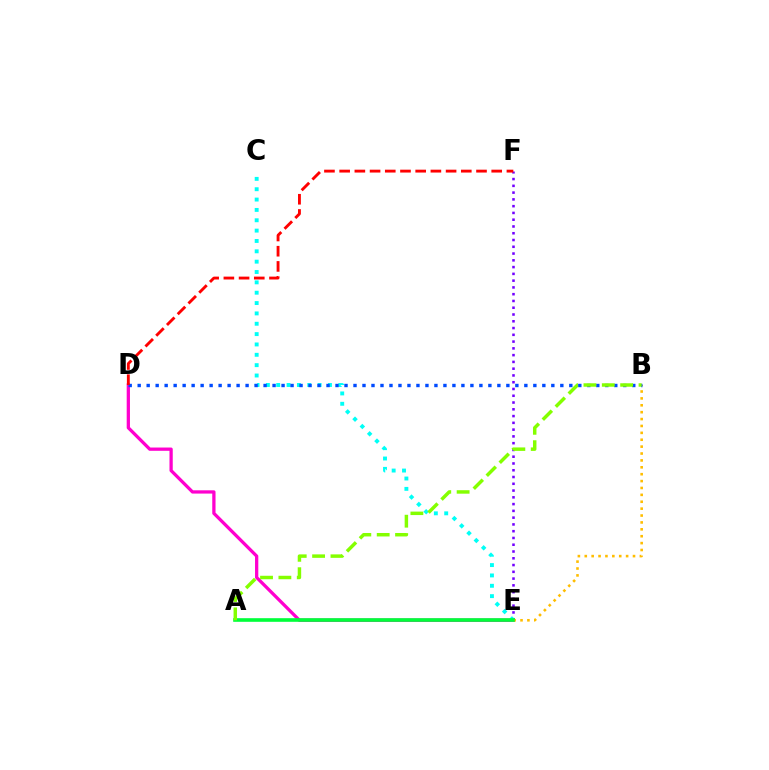{('D', 'E'): [{'color': '#ff00cf', 'line_style': 'solid', 'thickness': 2.36}], ('E', 'F'): [{'color': '#7200ff', 'line_style': 'dotted', 'thickness': 1.84}], ('C', 'E'): [{'color': '#00fff6', 'line_style': 'dotted', 'thickness': 2.81}], ('B', 'E'): [{'color': '#ffbd00', 'line_style': 'dotted', 'thickness': 1.87}], ('B', 'D'): [{'color': '#004bff', 'line_style': 'dotted', 'thickness': 2.44}], ('A', 'E'): [{'color': '#00ff39', 'line_style': 'solid', 'thickness': 2.61}], ('D', 'F'): [{'color': '#ff0000', 'line_style': 'dashed', 'thickness': 2.07}], ('A', 'B'): [{'color': '#84ff00', 'line_style': 'dashed', 'thickness': 2.49}]}